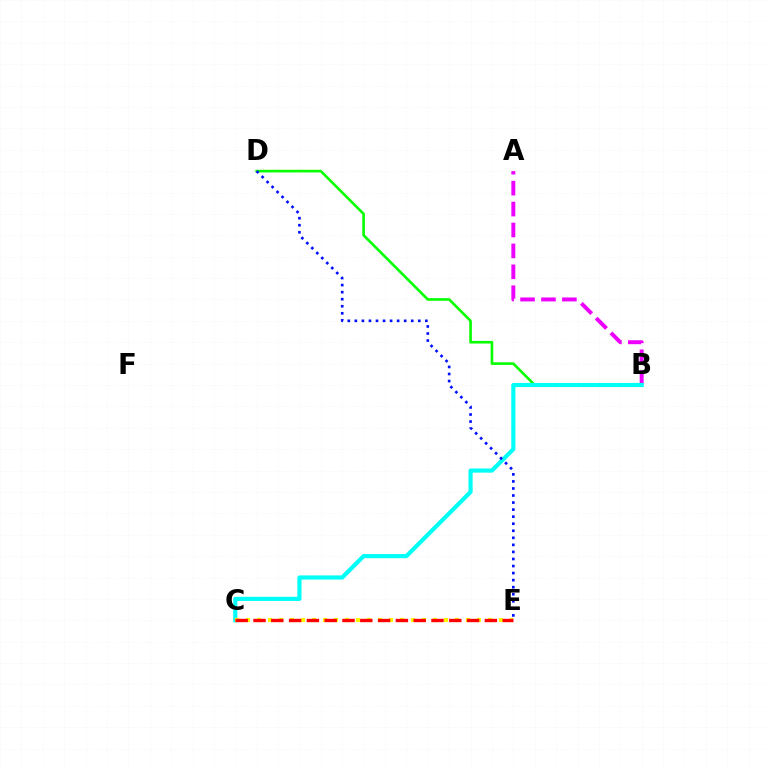{('B', 'D'): [{'color': '#08ff00', 'line_style': 'solid', 'thickness': 1.9}], ('A', 'B'): [{'color': '#ee00ff', 'line_style': 'dashed', 'thickness': 2.84}], ('B', 'C'): [{'color': '#00fff6', 'line_style': 'solid', 'thickness': 2.98}], ('C', 'E'): [{'color': '#fcf500', 'line_style': 'dotted', 'thickness': 2.99}, {'color': '#ff0000', 'line_style': 'dashed', 'thickness': 2.42}], ('D', 'E'): [{'color': '#0010ff', 'line_style': 'dotted', 'thickness': 1.92}]}